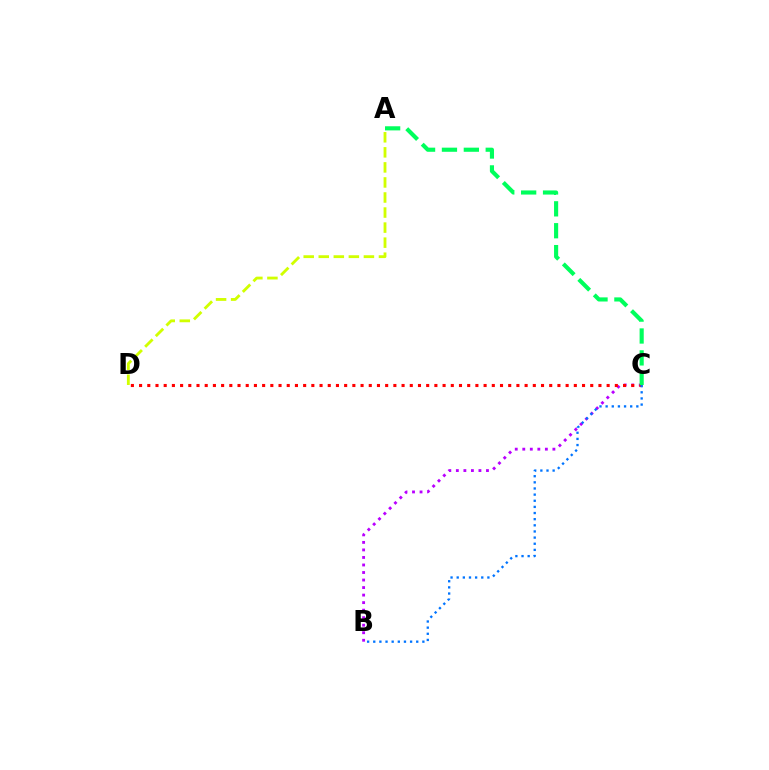{('B', 'C'): [{'color': '#b900ff', 'line_style': 'dotted', 'thickness': 2.05}, {'color': '#0074ff', 'line_style': 'dotted', 'thickness': 1.67}], ('C', 'D'): [{'color': '#ff0000', 'line_style': 'dotted', 'thickness': 2.23}], ('A', 'C'): [{'color': '#00ff5c', 'line_style': 'dashed', 'thickness': 2.97}], ('A', 'D'): [{'color': '#d1ff00', 'line_style': 'dashed', 'thickness': 2.04}]}